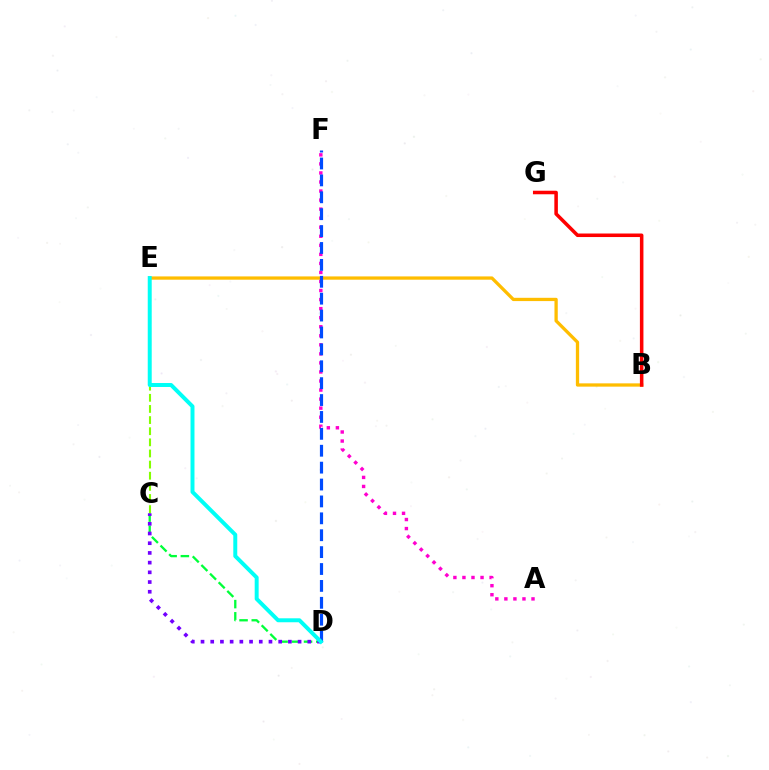{('B', 'E'): [{'color': '#ffbd00', 'line_style': 'solid', 'thickness': 2.36}], ('B', 'G'): [{'color': '#ff0000', 'line_style': 'solid', 'thickness': 2.55}], ('C', 'D'): [{'color': '#00ff39', 'line_style': 'dashed', 'thickness': 1.66}, {'color': '#7200ff', 'line_style': 'dotted', 'thickness': 2.64}], ('A', 'F'): [{'color': '#ff00cf', 'line_style': 'dotted', 'thickness': 2.46}], ('D', 'F'): [{'color': '#004bff', 'line_style': 'dashed', 'thickness': 2.3}], ('C', 'E'): [{'color': '#84ff00', 'line_style': 'dashed', 'thickness': 1.51}], ('D', 'E'): [{'color': '#00fff6', 'line_style': 'solid', 'thickness': 2.85}]}